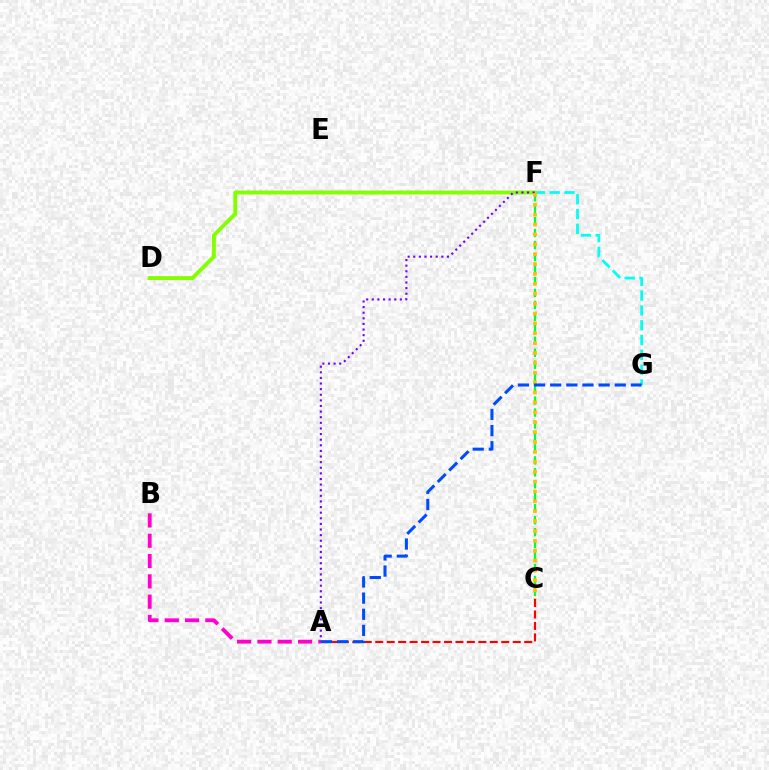{('F', 'G'): [{'color': '#00fff6', 'line_style': 'dashed', 'thickness': 2.01}], ('A', 'B'): [{'color': '#ff00cf', 'line_style': 'dashed', 'thickness': 2.76}], ('A', 'C'): [{'color': '#ff0000', 'line_style': 'dashed', 'thickness': 1.56}], ('C', 'F'): [{'color': '#00ff39', 'line_style': 'dashed', 'thickness': 1.63}, {'color': '#ffbd00', 'line_style': 'dotted', 'thickness': 2.69}], ('D', 'F'): [{'color': '#84ff00', 'line_style': 'solid', 'thickness': 2.82}], ('A', 'F'): [{'color': '#7200ff', 'line_style': 'dotted', 'thickness': 1.53}], ('A', 'G'): [{'color': '#004bff', 'line_style': 'dashed', 'thickness': 2.19}]}